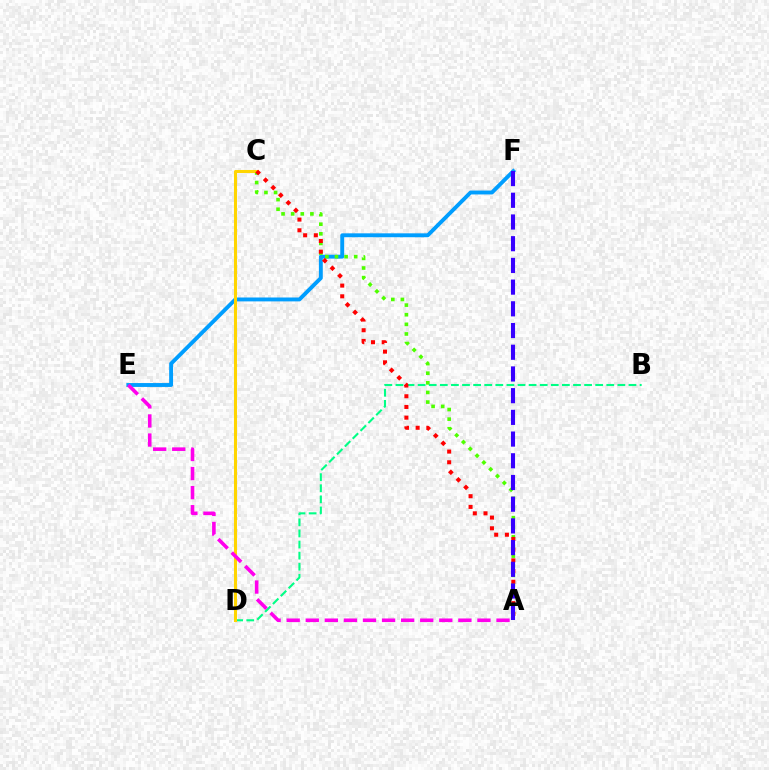{('E', 'F'): [{'color': '#009eff', 'line_style': 'solid', 'thickness': 2.8}], ('A', 'C'): [{'color': '#4fff00', 'line_style': 'dotted', 'thickness': 2.61}, {'color': '#ff0000', 'line_style': 'dotted', 'thickness': 2.91}], ('B', 'D'): [{'color': '#00ff86', 'line_style': 'dashed', 'thickness': 1.51}], ('C', 'D'): [{'color': '#ffd500', 'line_style': 'solid', 'thickness': 2.2}], ('A', 'E'): [{'color': '#ff00ed', 'line_style': 'dashed', 'thickness': 2.59}], ('A', 'F'): [{'color': '#3700ff', 'line_style': 'dashed', 'thickness': 2.95}]}